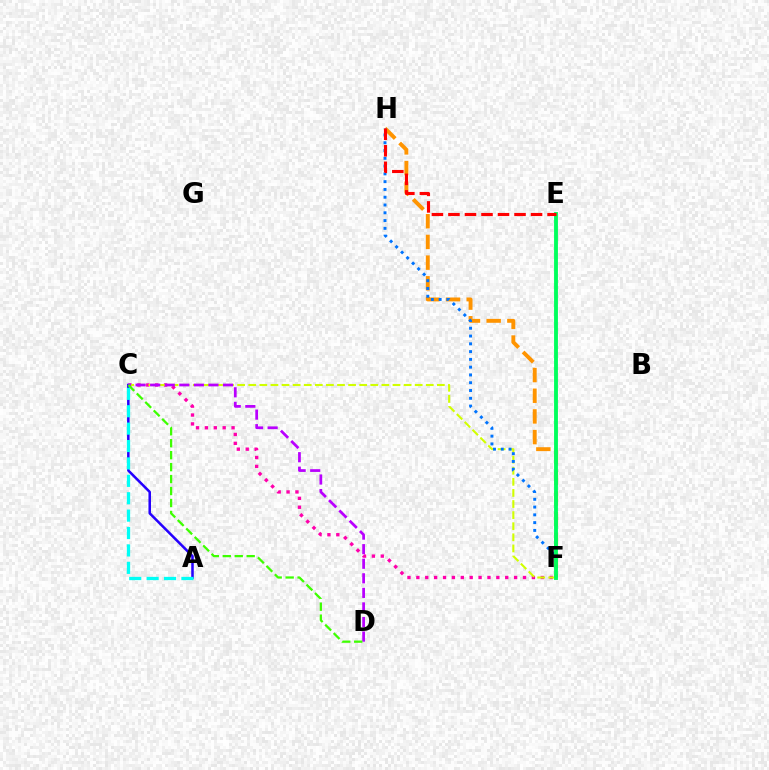{('C', 'F'): [{'color': '#ff00ac', 'line_style': 'dotted', 'thickness': 2.41}, {'color': '#d1ff00', 'line_style': 'dashed', 'thickness': 1.51}], ('F', 'H'): [{'color': '#ff9400', 'line_style': 'dashed', 'thickness': 2.81}, {'color': '#0074ff', 'line_style': 'dotted', 'thickness': 2.11}], ('A', 'C'): [{'color': '#2500ff', 'line_style': 'solid', 'thickness': 1.82}, {'color': '#00fff6', 'line_style': 'dashed', 'thickness': 2.36}], ('C', 'D'): [{'color': '#b900ff', 'line_style': 'dashed', 'thickness': 1.98}, {'color': '#3dff00', 'line_style': 'dashed', 'thickness': 1.62}], ('E', 'F'): [{'color': '#00ff5c', 'line_style': 'solid', 'thickness': 2.78}], ('E', 'H'): [{'color': '#ff0000', 'line_style': 'dashed', 'thickness': 2.24}]}